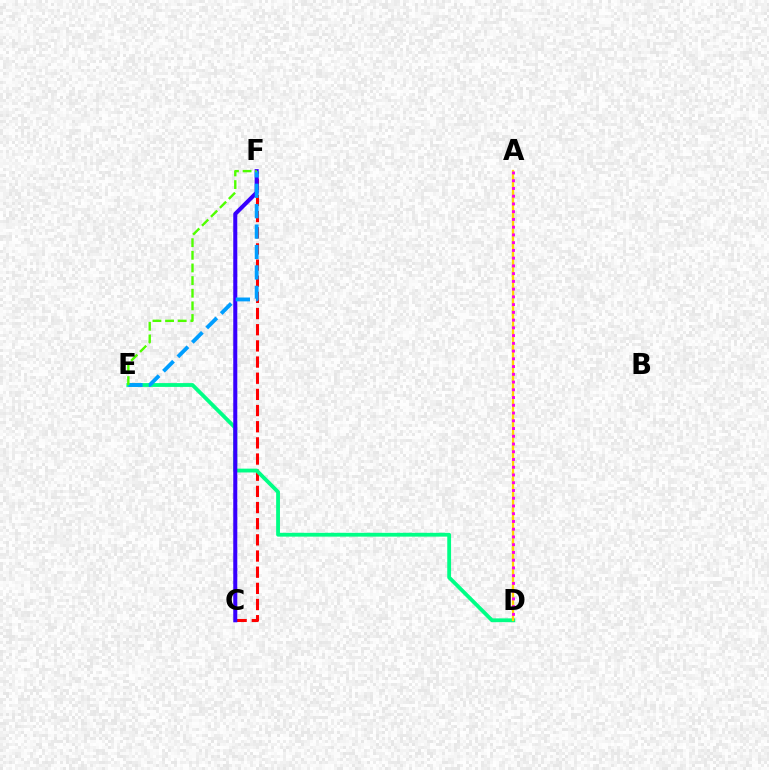{('C', 'F'): [{'color': '#ff0000', 'line_style': 'dashed', 'thickness': 2.2}, {'color': '#3700ff', 'line_style': 'solid', 'thickness': 2.91}], ('D', 'E'): [{'color': '#00ff86', 'line_style': 'solid', 'thickness': 2.75}], ('A', 'D'): [{'color': '#ffd500', 'line_style': 'solid', 'thickness': 1.68}, {'color': '#ff00ed', 'line_style': 'dotted', 'thickness': 2.1}], ('E', 'F'): [{'color': '#009eff', 'line_style': 'dashed', 'thickness': 2.77}, {'color': '#4fff00', 'line_style': 'dashed', 'thickness': 1.72}]}